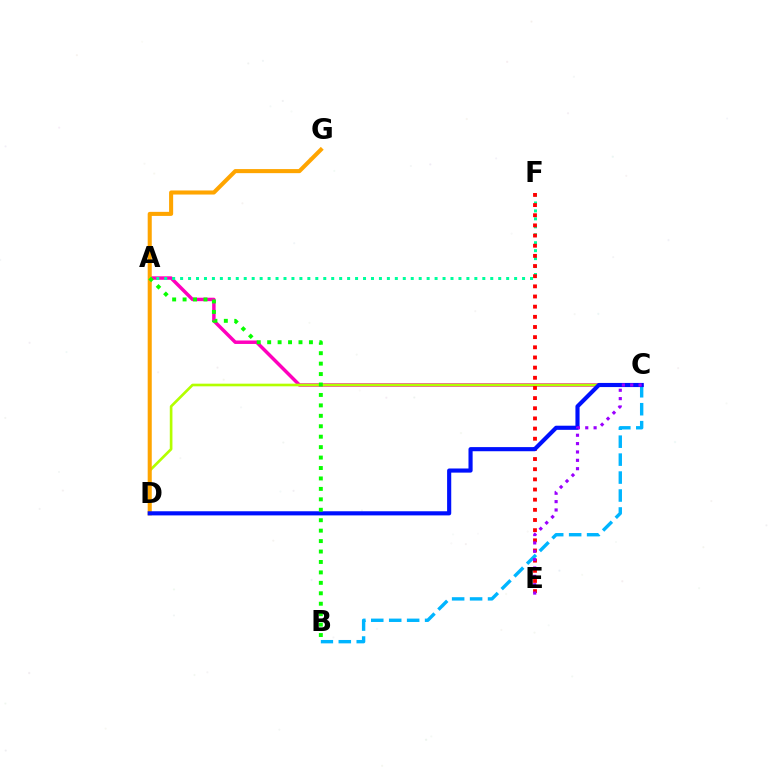{('A', 'C'): [{'color': '#ff00bd', 'line_style': 'solid', 'thickness': 2.49}], ('C', 'D'): [{'color': '#b3ff00', 'line_style': 'solid', 'thickness': 1.91}, {'color': '#0010ff', 'line_style': 'solid', 'thickness': 2.98}], ('D', 'G'): [{'color': '#ffa500', 'line_style': 'solid', 'thickness': 2.93}], ('A', 'F'): [{'color': '#00ff9d', 'line_style': 'dotted', 'thickness': 2.16}], ('B', 'C'): [{'color': '#00b5ff', 'line_style': 'dashed', 'thickness': 2.44}], ('E', 'F'): [{'color': '#ff0000', 'line_style': 'dotted', 'thickness': 2.76}], ('A', 'B'): [{'color': '#08ff00', 'line_style': 'dotted', 'thickness': 2.84}], ('C', 'E'): [{'color': '#9b00ff', 'line_style': 'dotted', 'thickness': 2.27}]}